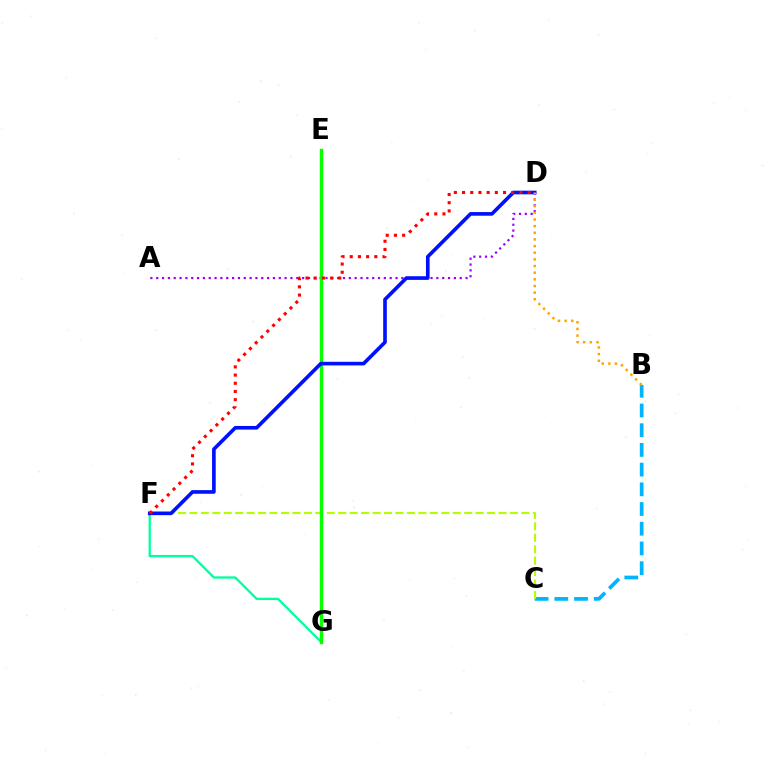{('F', 'G'): [{'color': '#00ff9d', 'line_style': 'solid', 'thickness': 1.66}], ('A', 'D'): [{'color': '#9b00ff', 'line_style': 'dotted', 'thickness': 1.59}], ('E', 'G'): [{'color': '#ff00bd', 'line_style': 'dashed', 'thickness': 1.87}, {'color': '#08ff00', 'line_style': 'solid', 'thickness': 2.45}], ('B', 'C'): [{'color': '#00b5ff', 'line_style': 'dashed', 'thickness': 2.68}], ('C', 'F'): [{'color': '#b3ff00', 'line_style': 'dashed', 'thickness': 1.56}], ('D', 'F'): [{'color': '#0010ff', 'line_style': 'solid', 'thickness': 2.62}, {'color': '#ff0000', 'line_style': 'dotted', 'thickness': 2.23}], ('B', 'D'): [{'color': '#ffa500', 'line_style': 'dotted', 'thickness': 1.81}]}